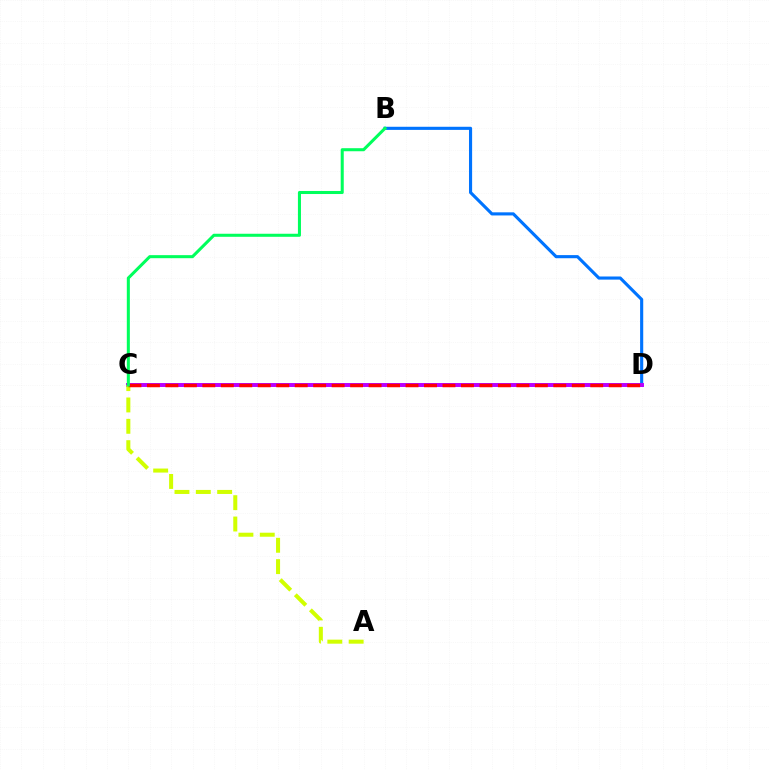{('B', 'D'): [{'color': '#0074ff', 'line_style': 'solid', 'thickness': 2.25}], ('C', 'D'): [{'color': '#b900ff', 'line_style': 'solid', 'thickness': 2.84}, {'color': '#ff0000', 'line_style': 'dashed', 'thickness': 2.51}], ('A', 'C'): [{'color': '#d1ff00', 'line_style': 'dashed', 'thickness': 2.9}], ('B', 'C'): [{'color': '#00ff5c', 'line_style': 'solid', 'thickness': 2.19}]}